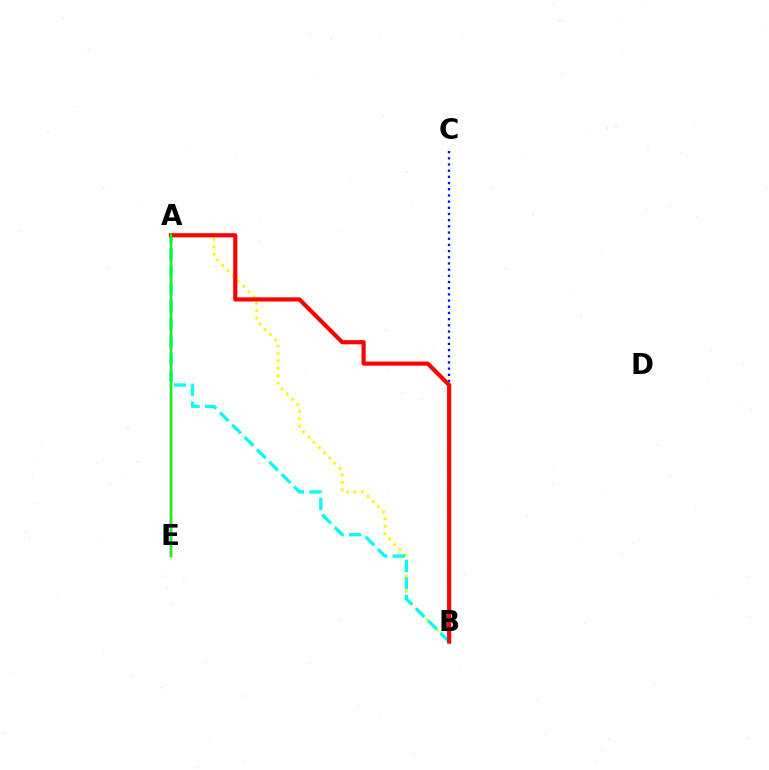{('B', 'C'): [{'color': '#0010ff', 'line_style': 'dotted', 'thickness': 1.68}], ('A', 'E'): [{'color': '#ee00ff', 'line_style': 'solid', 'thickness': 1.75}, {'color': '#08ff00', 'line_style': 'solid', 'thickness': 1.64}], ('A', 'B'): [{'color': '#fcf500', 'line_style': 'dotted', 'thickness': 2.01}, {'color': '#00fff6', 'line_style': 'dashed', 'thickness': 2.37}, {'color': '#ff0000', 'line_style': 'solid', 'thickness': 2.99}]}